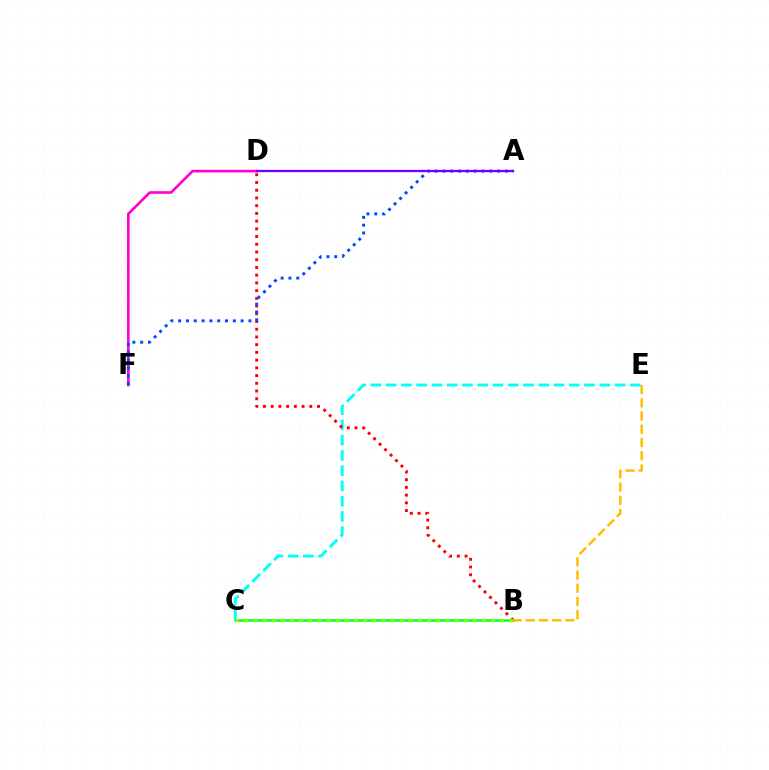{('D', 'F'): [{'color': '#ff00cf', 'line_style': 'solid', 'thickness': 1.9}], ('B', 'C'): [{'color': '#00ff39', 'line_style': 'solid', 'thickness': 1.8}, {'color': '#84ff00', 'line_style': 'dotted', 'thickness': 2.48}], ('C', 'E'): [{'color': '#00fff6', 'line_style': 'dashed', 'thickness': 2.07}], ('B', 'D'): [{'color': '#ff0000', 'line_style': 'dotted', 'thickness': 2.1}], ('A', 'F'): [{'color': '#004bff', 'line_style': 'dotted', 'thickness': 2.12}], ('A', 'D'): [{'color': '#7200ff', 'line_style': 'solid', 'thickness': 1.65}], ('B', 'E'): [{'color': '#ffbd00', 'line_style': 'dashed', 'thickness': 1.79}]}